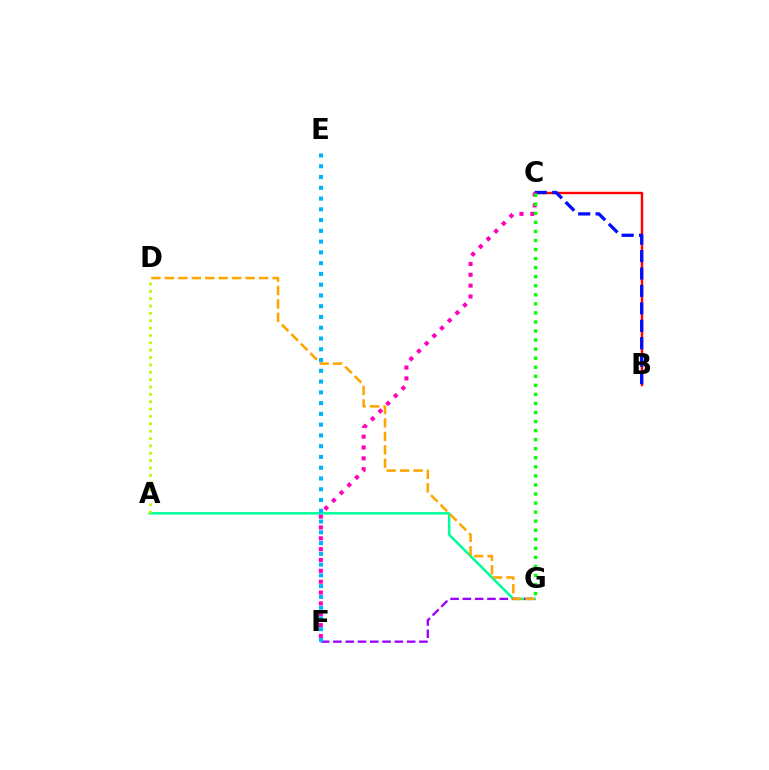{('B', 'C'): [{'color': '#ff0000', 'line_style': 'solid', 'thickness': 1.74}, {'color': '#0010ff', 'line_style': 'dashed', 'thickness': 2.37}], ('A', 'G'): [{'color': '#00ff9d', 'line_style': 'solid', 'thickness': 1.82}], ('F', 'G'): [{'color': '#9b00ff', 'line_style': 'dashed', 'thickness': 1.67}], ('C', 'F'): [{'color': '#ff00bd', 'line_style': 'dotted', 'thickness': 2.95}], ('A', 'D'): [{'color': '#b3ff00', 'line_style': 'dotted', 'thickness': 2.0}], ('D', 'G'): [{'color': '#ffa500', 'line_style': 'dashed', 'thickness': 1.83}], ('E', 'F'): [{'color': '#00b5ff', 'line_style': 'dotted', 'thickness': 2.93}], ('C', 'G'): [{'color': '#08ff00', 'line_style': 'dotted', 'thickness': 2.46}]}